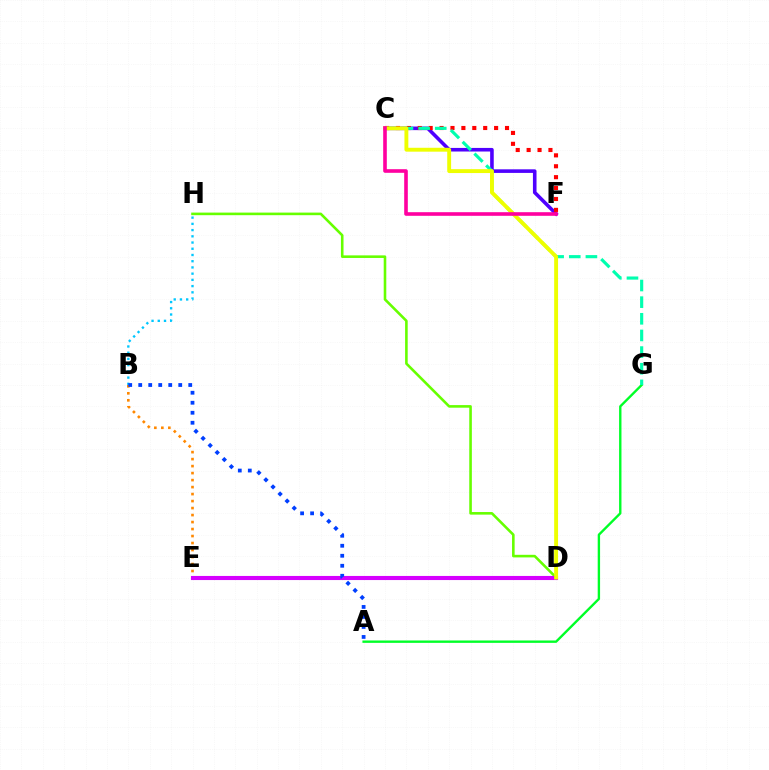{('D', 'H'): [{'color': '#66ff00', 'line_style': 'solid', 'thickness': 1.87}], ('A', 'G'): [{'color': '#00ff27', 'line_style': 'solid', 'thickness': 1.71}], ('C', 'F'): [{'color': '#4f00ff', 'line_style': 'solid', 'thickness': 2.59}, {'color': '#ff0000', 'line_style': 'dotted', 'thickness': 2.96}, {'color': '#ff00a0', 'line_style': 'solid', 'thickness': 2.6}], ('B', 'E'): [{'color': '#ff8800', 'line_style': 'dotted', 'thickness': 1.9}], ('D', 'E'): [{'color': '#d600ff', 'line_style': 'solid', 'thickness': 2.96}], ('B', 'H'): [{'color': '#00c7ff', 'line_style': 'dotted', 'thickness': 1.69}], ('C', 'G'): [{'color': '#00ffaf', 'line_style': 'dashed', 'thickness': 2.26}], ('C', 'D'): [{'color': '#eeff00', 'line_style': 'solid', 'thickness': 2.8}], ('A', 'B'): [{'color': '#003fff', 'line_style': 'dotted', 'thickness': 2.72}]}